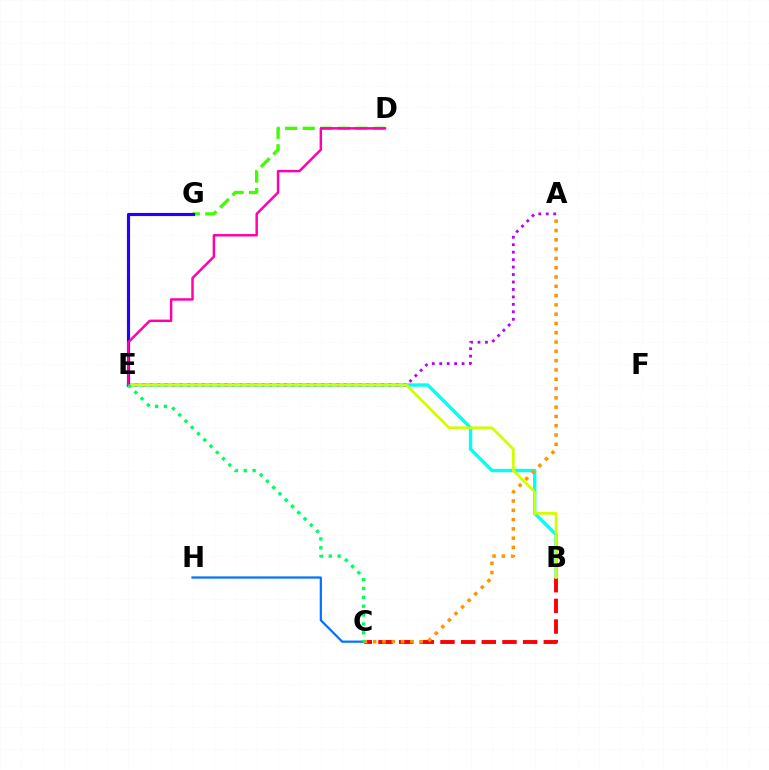{('B', 'E'): [{'color': '#00fff6', 'line_style': 'solid', 'thickness': 2.43}, {'color': '#d1ff00', 'line_style': 'solid', 'thickness': 1.97}], ('B', 'C'): [{'color': '#ff0000', 'line_style': 'dashed', 'thickness': 2.81}], ('A', 'E'): [{'color': '#b900ff', 'line_style': 'dotted', 'thickness': 2.03}], ('D', 'G'): [{'color': '#3dff00', 'line_style': 'dashed', 'thickness': 2.38}], ('E', 'G'): [{'color': '#2500ff', 'line_style': 'solid', 'thickness': 2.27}], ('C', 'H'): [{'color': '#0074ff', 'line_style': 'solid', 'thickness': 1.6}], ('A', 'C'): [{'color': '#ff9400', 'line_style': 'dotted', 'thickness': 2.53}], ('D', 'E'): [{'color': '#ff00ac', 'line_style': 'solid', 'thickness': 1.77}], ('C', 'E'): [{'color': '#00ff5c', 'line_style': 'dotted', 'thickness': 2.41}]}